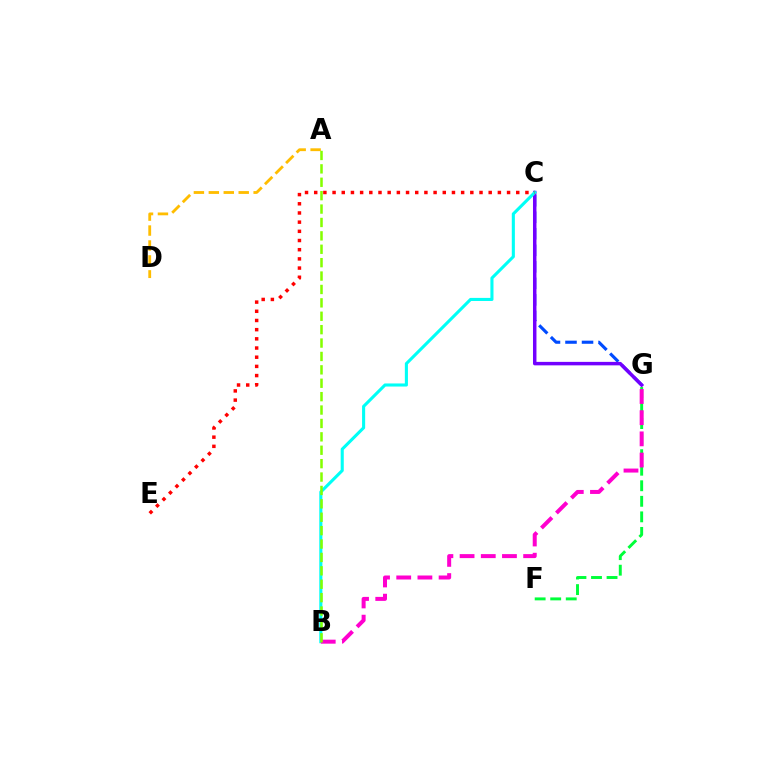{('C', 'G'): [{'color': '#004bff', 'line_style': 'dashed', 'thickness': 2.24}, {'color': '#7200ff', 'line_style': 'solid', 'thickness': 2.5}], ('A', 'D'): [{'color': '#ffbd00', 'line_style': 'dashed', 'thickness': 2.03}], ('B', 'C'): [{'color': '#00fff6', 'line_style': 'solid', 'thickness': 2.22}], ('C', 'E'): [{'color': '#ff0000', 'line_style': 'dotted', 'thickness': 2.5}], ('F', 'G'): [{'color': '#00ff39', 'line_style': 'dashed', 'thickness': 2.11}], ('B', 'G'): [{'color': '#ff00cf', 'line_style': 'dashed', 'thickness': 2.88}], ('A', 'B'): [{'color': '#84ff00', 'line_style': 'dashed', 'thickness': 1.82}]}